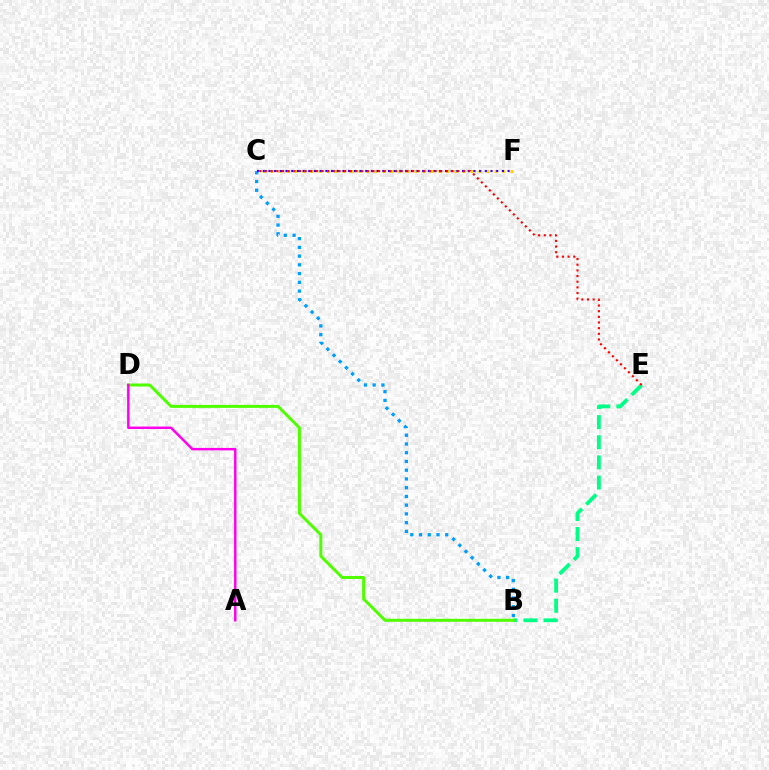{('C', 'F'): [{'color': '#ffd500', 'line_style': 'dotted', 'thickness': 2.17}, {'color': '#3700ff', 'line_style': 'dotted', 'thickness': 1.55}], ('B', 'E'): [{'color': '#00ff86', 'line_style': 'dashed', 'thickness': 2.73}], ('B', 'C'): [{'color': '#009eff', 'line_style': 'dotted', 'thickness': 2.37}], ('B', 'D'): [{'color': '#4fff00', 'line_style': 'solid', 'thickness': 2.14}], ('A', 'D'): [{'color': '#ff00ed', 'line_style': 'solid', 'thickness': 1.77}], ('C', 'E'): [{'color': '#ff0000', 'line_style': 'dotted', 'thickness': 1.54}]}